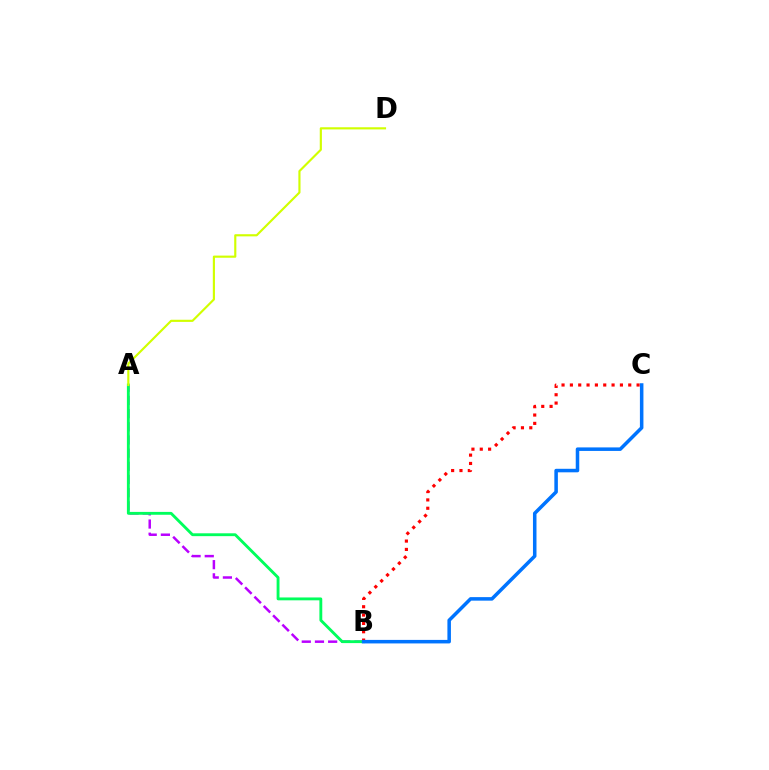{('A', 'B'): [{'color': '#b900ff', 'line_style': 'dashed', 'thickness': 1.79}, {'color': '#00ff5c', 'line_style': 'solid', 'thickness': 2.06}], ('B', 'C'): [{'color': '#ff0000', 'line_style': 'dotted', 'thickness': 2.27}, {'color': '#0074ff', 'line_style': 'solid', 'thickness': 2.54}], ('A', 'D'): [{'color': '#d1ff00', 'line_style': 'solid', 'thickness': 1.55}]}